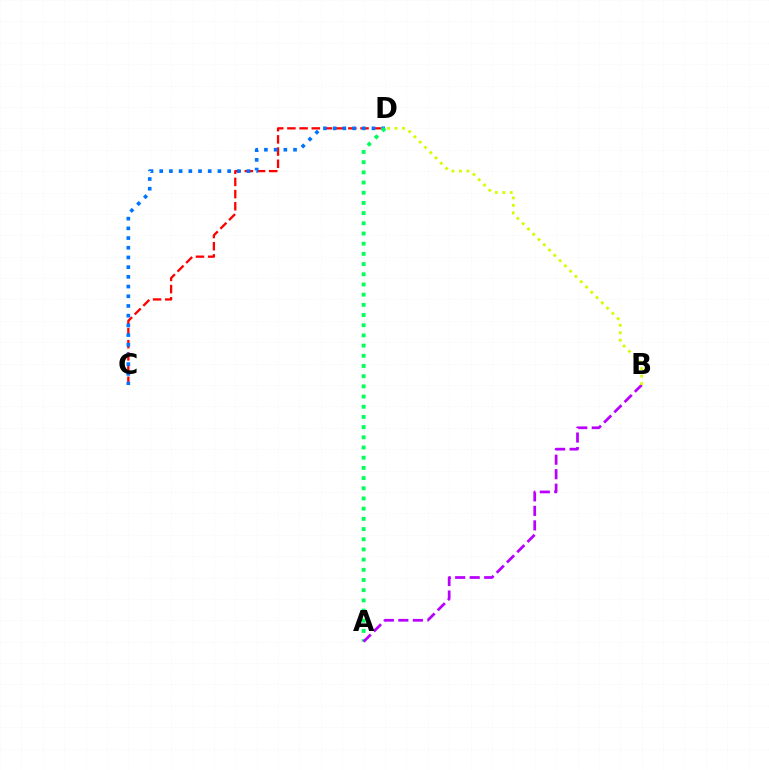{('C', 'D'): [{'color': '#ff0000', 'line_style': 'dashed', 'thickness': 1.66}, {'color': '#0074ff', 'line_style': 'dotted', 'thickness': 2.64}], ('A', 'D'): [{'color': '#00ff5c', 'line_style': 'dotted', 'thickness': 2.77}], ('A', 'B'): [{'color': '#b900ff', 'line_style': 'dashed', 'thickness': 1.97}], ('B', 'D'): [{'color': '#d1ff00', 'line_style': 'dotted', 'thickness': 2.03}]}